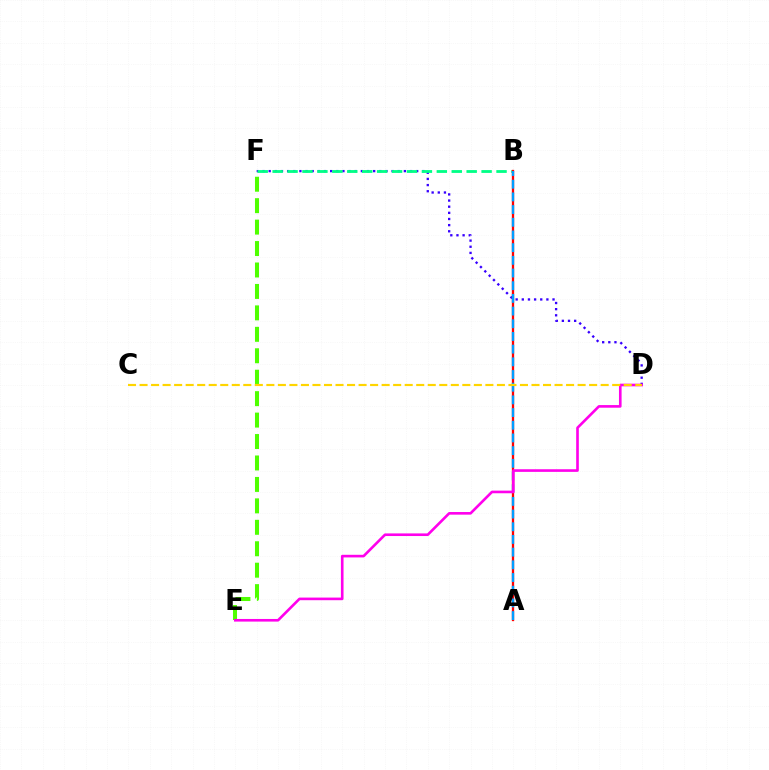{('D', 'F'): [{'color': '#3700ff', 'line_style': 'dotted', 'thickness': 1.67}], ('E', 'F'): [{'color': '#4fff00', 'line_style': 'dashed', 'thickness': 2.91}], ('B', 'F'): [{'color': '#00ff86', 'line_style': 'dashed', 'thickness': 2.03}], ('A', 'B'): [{'color': '#ff0000', 'line_style': 'solid', 'thickness': 1.66}, {'color': '#009eff', 'line_style': 'dashed', 'thickness': 1.72}], ('D', 'E'): [{'color': '#ff00ed', 'line_style': 'solid', 'thickness': 1.89}], ('C', 'D'): [{'color': '#ffd500', 'line_style': 'dashed', 'thickness': 1.57}]}